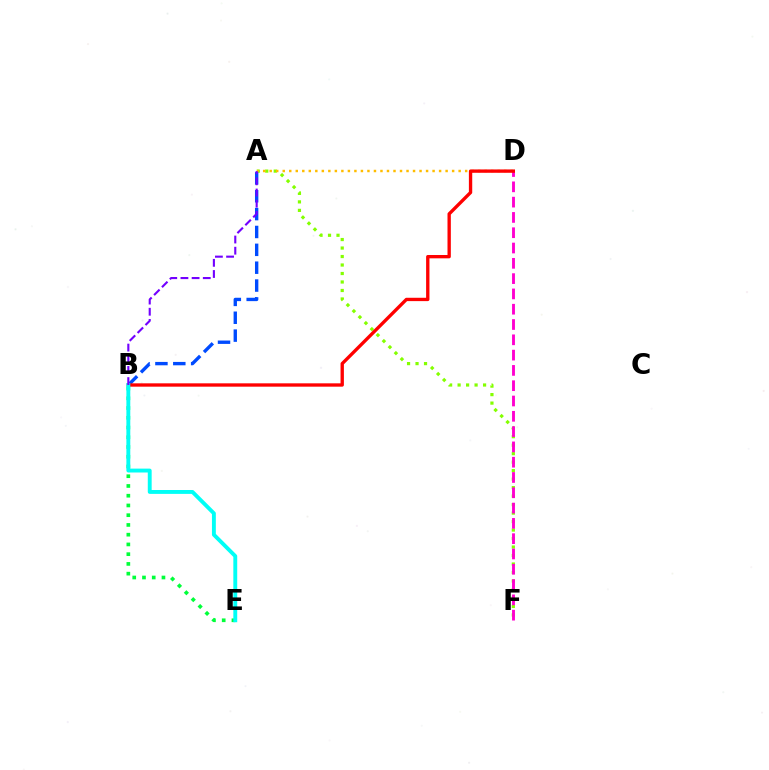{('A', 'F'): [{'color': '#84ff00', 'line_style': 'dotted', 'thickness': 2.31}], ('A', 'D'): [{'color': '#ffbd00', 'line_style': 'dotted', 'thickness': 1.77}], ('A', 'B'): [{'color': '#004bff', 'line_style': 'dashed', 'thickness': 2.43}, {'color': '#7200ff', 'line_style': 'dashed', 'thickness': 1.52}], ('D', 'F'): [{'color': '#ff00cf', 'line_style': 'dashed', 'thickness': 2.08}], ('B', 'D'): [{'color': '#ff0000', 'line_style': 'solid', 'thickness': 2.41}], ('B', 'E'): [{'color': '#00ff39', 'line_style': 'dotted', 'thickness': 2.65}, {'color': '#00fff6', 'line_style': 'solid', 'thickness': 2.8}]}